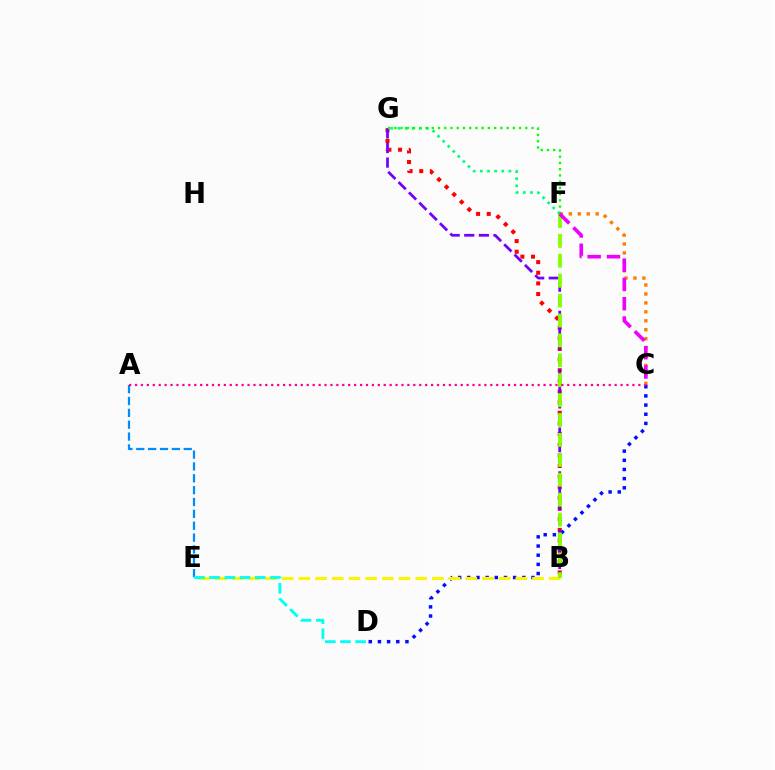{('B', 'G'): [{'color': '#ff0000', 'line_style': 'dotted', 'thickness': 2.89}, {'color': '#7200ff', 'line_style': 'dashed', 'thickness': 1.98}], ('C', 'D'): [{'color': '#0010ff', 'line_style': 'dotted', 'thickness': 2.49}], ('B', 'E'): [{'color': '#fcf500', 'line_style': 'dashed', 'thickness': 2.27}], ('C', 'F'): [{'color': '#ff7c00', 'line_style': 'dotted', 'thickness': 2.43}, {'color': '#ee00ff', 'line_style': 'dashed', 'thickness': 2.62}], ('B', 'F'): [{'color': '#84ff00', 'line_style': 'dashed', 'thickness': 2.7}], ('A', 'E'): [{'color': '#008cff', 'line_style': 'dashed', 'thickness': 1.61}], ('F', 'G'): [{'color': '#00ff74', 'line_style': 'dotted', 'thickness': 1.94}, {'color': '#08ff00', 'line_style': 'dotted', 'thickness': 1.69}], ('A', 'C'): [{'color': '#ff0094', 'line_style': 'dotted', 'thickness': 1.61}], ('D', 'E'): [{'color': '#00fff6', 'line_style': 'dashed', 'thickness': 2.07}]}